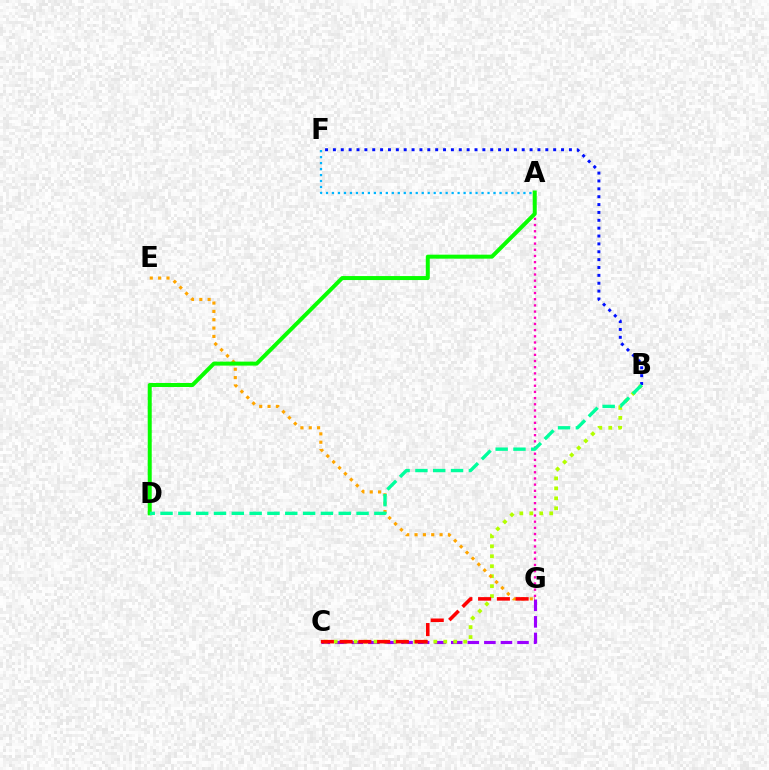{('C', 'G'): [{'color': '#9b00ff', 'line_style': 'dashed', 'thickness': 2.25}, {'color': '#ff0000', 'line_style': 'dashed', 'thickness': 2.55}], ('B', 'C'): [{'color': '#b3ff00', 'line_style': 'dotted', 'thickness': 2.71}], ('A', 'G'): [{'color': '#ff00bd', 'line_style': 'dotted', 'thickness': 1.68}], ('E', 'G'): [{'color': '#ffa500', 'line_style': 'dotted', 'thickness': 2.27}], ('A', 'F'): [{'color': '#00b5ff', 'line_style': 'dotted', 'thickness': 1.63}], ('B', 'F'): [{'color': '#0010ff', 'line_style': 'dotted', 'thickness': 2.14}], ('A', 'D'): [{'color': '#08ff00', 'line_style': 'solid', 'thickness': 2.87}], ('B', 'D'): [{'color': '#00ff9d', 'line_style': 'dashed', 'thickness': 2.42}]}